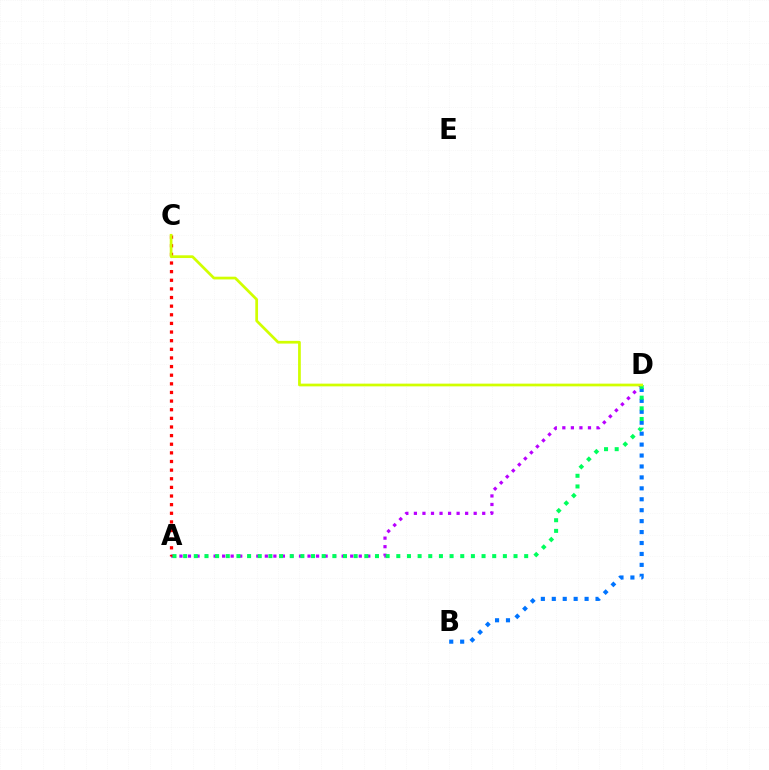{('A', 'D'): [{'color': '#b900ff', 'line_style': 'dotted', 'thickness': 2.32}, {'color': '#00ff5c', 'line_style': 'dotted', 'thickness': 2.9}], ('B', 'D'): [{'color': '#0074ff', 'line_style': 'dotted', 'thickness': 2.97}], ('A', 'C'): [{'color': '#ff0000', 'line_style': 'dotted', 'thickness': 2.34}], ('C', 'D'): [{'color': '#d1ff00', 'line_style': 'solid', 'thickness': 1.97}]}